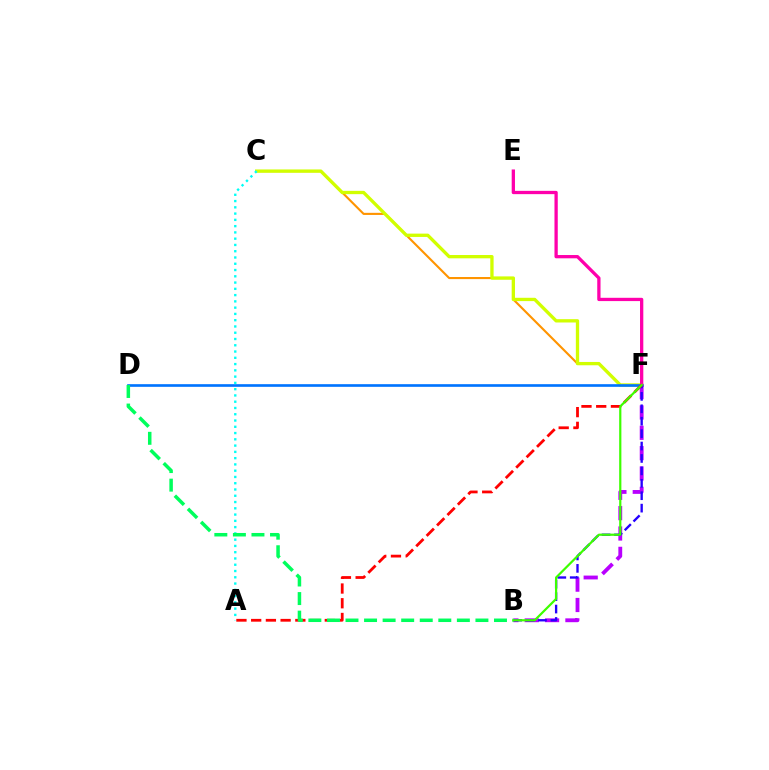{('B', 'F'): [{'color': '#b900ff', 'line_style': 'dashed', 'thickness': 2.76}, {'color': '#2500ff', 'line_style': 'dashed', 'thickness': 1.69}, {'color': '#3dff00', 'line_style': 'solid', 'thickness': 1.59}], ('C', 'F'): [{'color': '#ff9400', 'line_style': 'solid', 'thickness': 1.52}, {'color': '#d1ff00', 'line_style': 'solid', 'thickness': 2.39}], ('D', 'F'): [{'color': '#0074ff', 'line_style': 'solid', 'thickness': 1.91}], ('A', 'C'): [{'color': '#00fff6', 'line_style': 'dotted', 'thickness': 1.7}], ('E', 'F'): [{'color': '#ff00ac', 'line_style': 'solid', 'thickness': 2.37}], ('A', 'F'): [{'color': '#ff0000', 'line_style': 'dashed', 'thickness': 2.0}], ('B', 'D'): [{'color': '#00ff5c', 'line_style': 'dashed', 'thickness': 2.52}]}